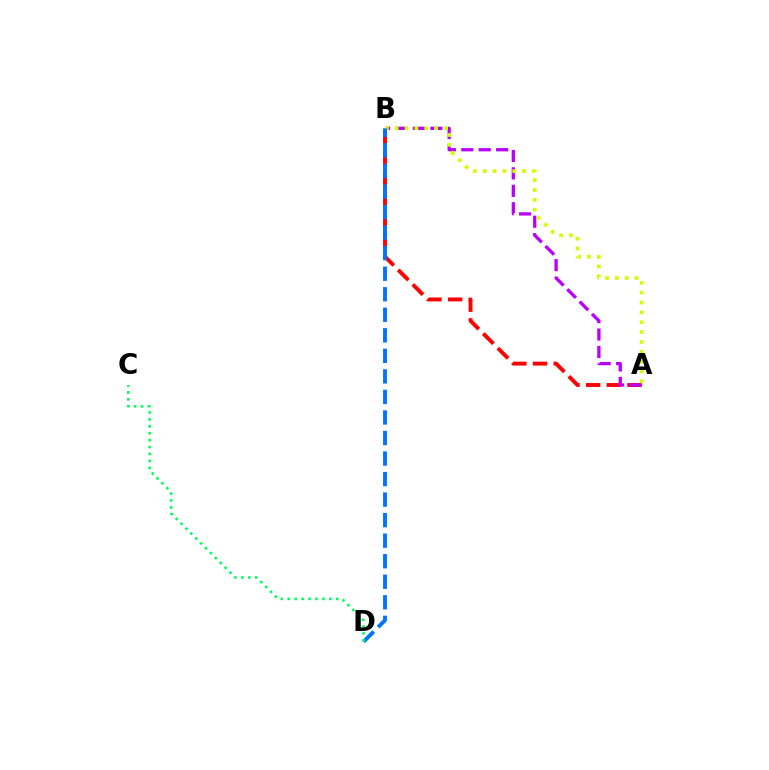{('A', 'B'): [{'color': '#ff0000', 'line_style': 'dashed', 'thickness': 2.81}, {'color': '#b900ff', 'line_style': 'dashed', 'thickness': 2.37}, {'color': '#d1ff00', 'line_style': 'dotted', 'thickness': 2.68}], ('B', 'D'): [{'color': '#0074ff', 'line_style': 'dashed', 'thickness': 2.79}], ('C', 'D'): [{'color': '#00ff5c', 'line_style': 'dotted', 'thickness': 1.88}]}